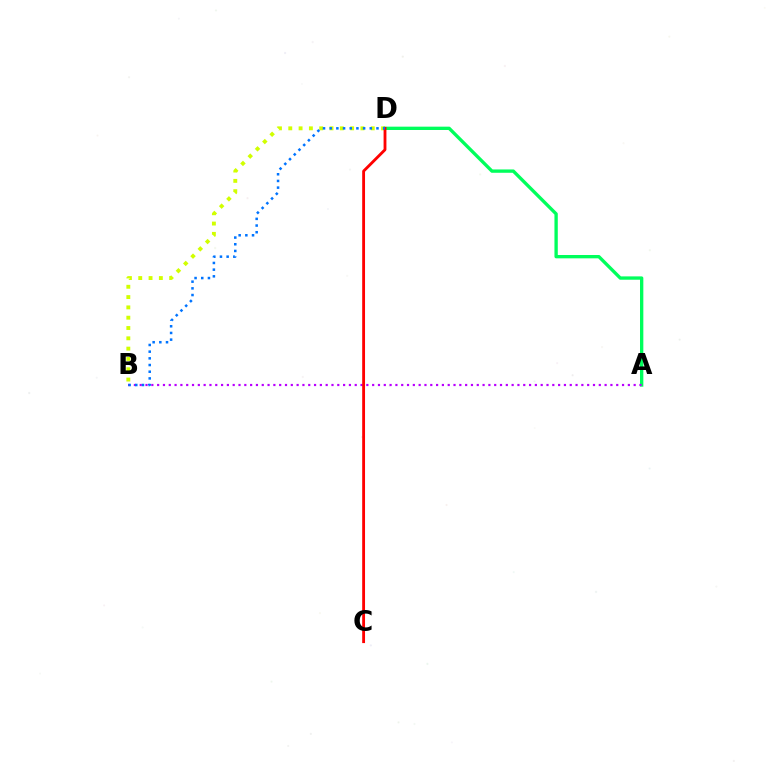{('B', 'D'): [{'color': '#d1ff00', 'line_style': 'dotted', 'thickness': 2.8}, {'color': '#0074ff', 'line_style': 'dotted', 'thickness': 1.82}], ('A', 'D'): [{'color': '#00ff5c', 'line_style': 'solid', 'thickness': 2.4}], ('A', 'B'): [{'color': '#b900ff', 'line_style': 'dotted', 'thickness': 1.58}], ('C', 'D'): [{'color': '#ff0000', 'line_style': 'solid', 'thickness': 2.04}]}